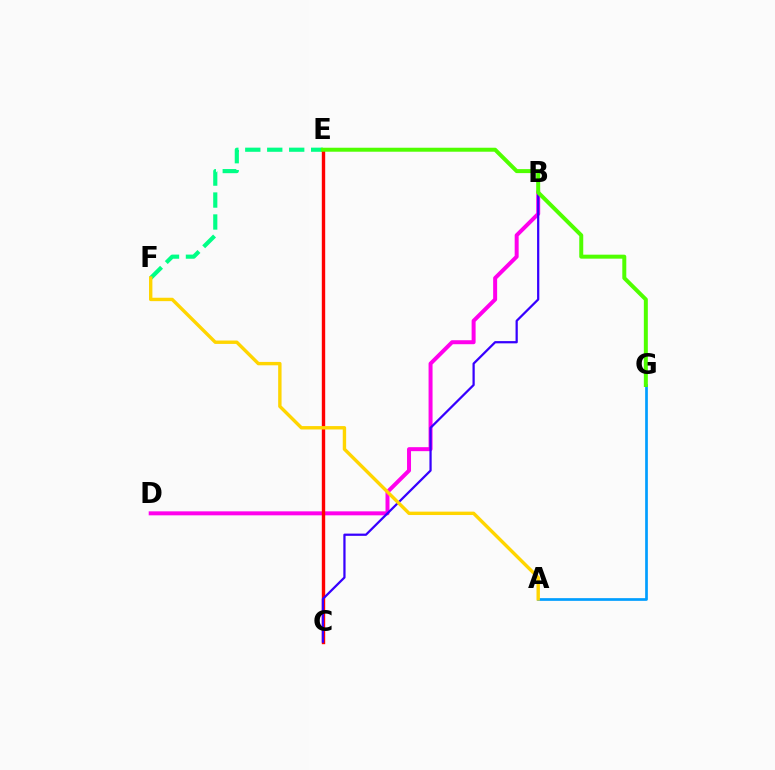{('B', 'D'): [{'color': '#ff00ed', 'line_style': 'solid', 'thickness': 2.87}], ('E', 'F'): [{'color': '#00ff86', 'line_style': 'dashed', 'thickness': 2.98}], ('C', 'E'): [{'color': '#ff0000', 'line_style': 'solid', 'thickness': 2.43}], ('A', 'G'): [{'color': '#009eff', 'line_style': 'solid', 'thickness': 1.95}], ('B', 'C'): [{'color': '#3700ff', 'line_style': 'solid', 'thickness': 1.61}], ('A', 'F'): [{'color': '#ffd500', 'line_style': 'solid', 'thickness': 2.44}], ('E', 'G'): [{'color': '#4fff00', 'line_style': 'solid', 'thickness': 2.87}]}